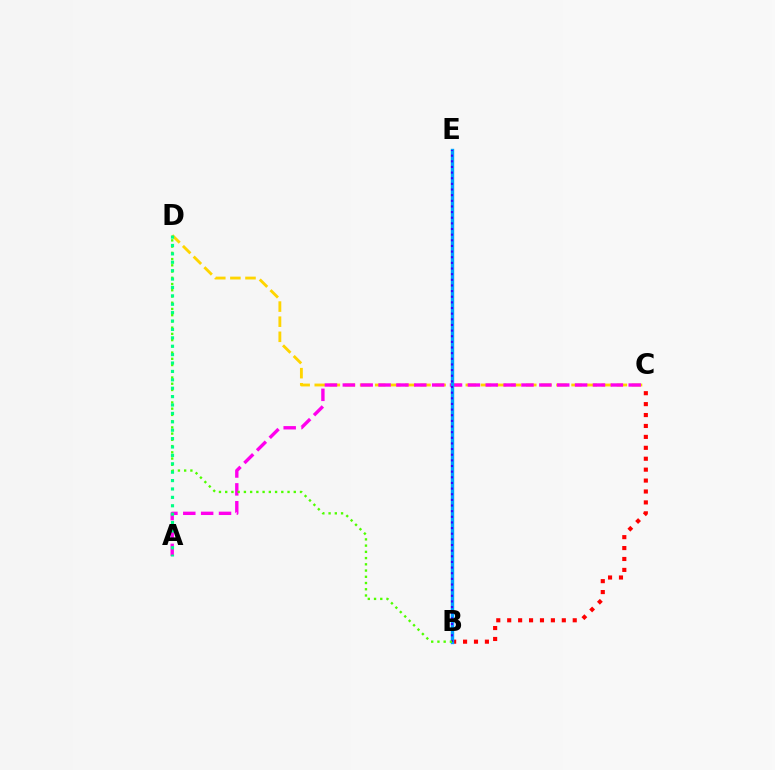{('C', 'D'): [{'color': '#ffd500', 'line_style': 'dashed', 'thickness': 2.05}], ('A', 'C'): [{'color': '#ff00ed', 'line_style': 'dashed', 'thickness': 2.43}], ('B', 'C'): [{'color': '#ff0000', 'line_style': 'dotted', 'thickness': 2.97}], ('B', 'E'): [{'color': '#009eff', 'line_style': 'solid', 'thickness': 2.44}, {'color': '#3700ff', 'line_style': 'dotted', 'thickness': 1.53}], ('B', 'D'): [{'color': '#4fff00', 'line_style': 'dotted', 'thickness': 1.69}], ('A', 'D'): [{'color': '#00ff86', 'line_style': 'dotted', 'thickness': 2.28}]}